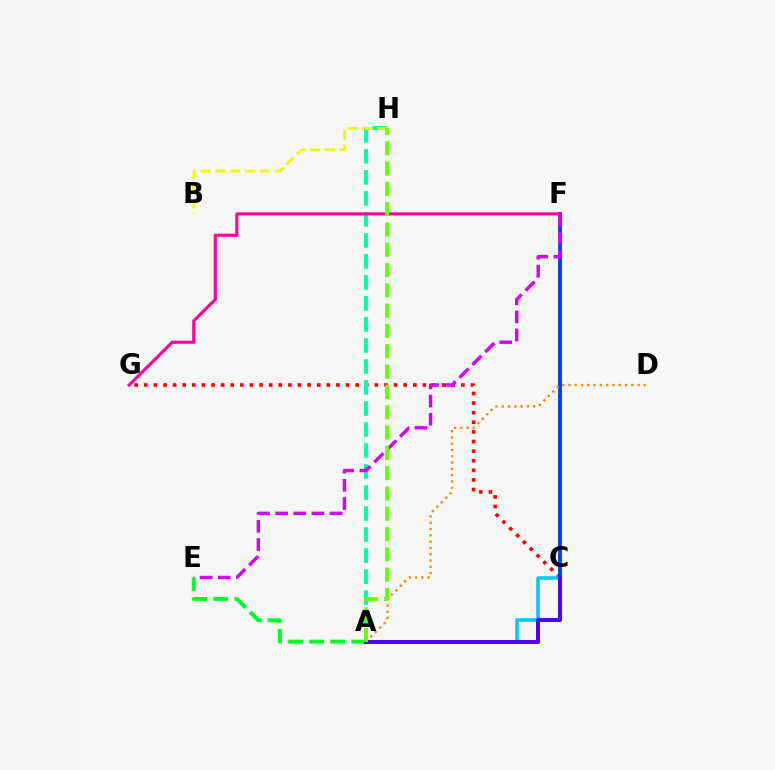{('A', 'E'): [{'color': '#00ff27', 'line_style': 'dashed', 'thickness': 2.85}], ('C', 'G'): [{'color': '#ff0000', 'line_style': 'dotted', 'thickness': 2.61}], ('A', 'H'): [{'color': '#00ffaf', 'line_style': 'dashed', 'thickness': 2.85}, {'color': '#66ff00', 'line_style': 'dashed', 'thickness': 2.76}], ('C', 'F'): [{'color': '#003fff', 'line_style': 'solid', 'thickness': 2.79}], ('A', 'C'): [{'color': '#00c7ff', 'line_style': 'solid', 'thickness': 2.57}, {'color': '#4f00ff', 'line_style': 'solid', 'thickness': 2.91}], ('B', 'H'): [{'color': '#eeff00', 'line_style': 'dashed', 'thickness': 2.01}], ('A', 'D'): [{'color': '#ff8800', 'line_style': 'dotted', 'thickness': 1.71}], ('E', 'F'): [{'color': '#d600ff', 'line_style': 'dashed', 'thickness': 2.47}], ('F', 'G'): [{'color': '#ff00a0', 'line_style': 'solid', 'thickness': 2.24}]}